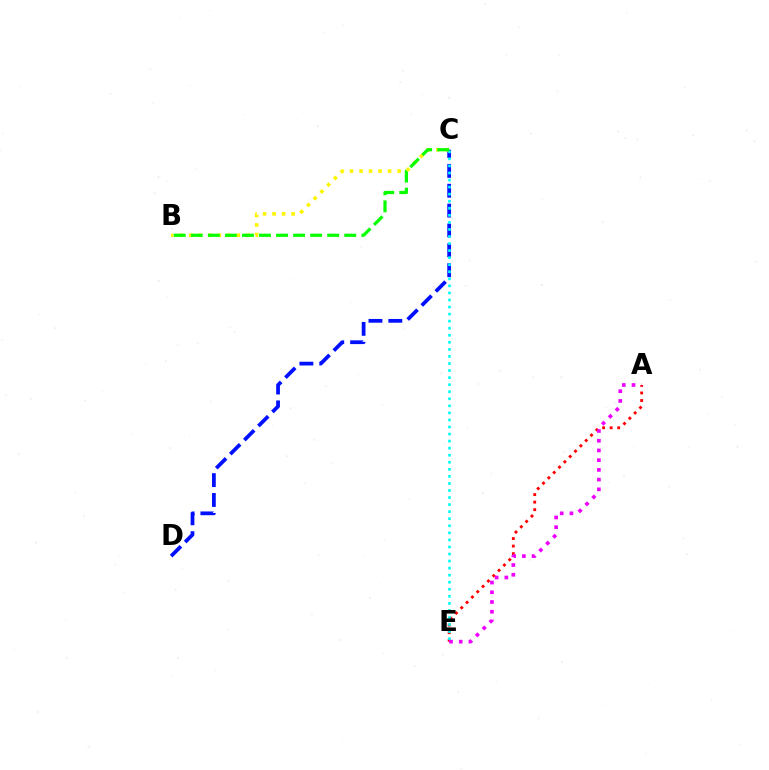{('A', 'E'): [{'color': '#ff0000', 'line_style': 'dotted', 'thickness': 2.05}, {'color': '#ee00ff', 'line_style': 'dotted', 'thickness': 2.64}], ('C', 'D'): [{'color': '#0010ff', 'line_style': 'dashed', 'thickness': 2.7}], ('B', 'C'): [{'color': '#fcf500', 'line_style': 'dotted', 'thickness': 2.59}, {'color': '#08ff00', 'line_style': 'dashed', 'thickness': 2.32}], ('C', 'E'): [{'color': '#00fff6', 'line_style': 'dotted', 'thickness': 1.92}]}